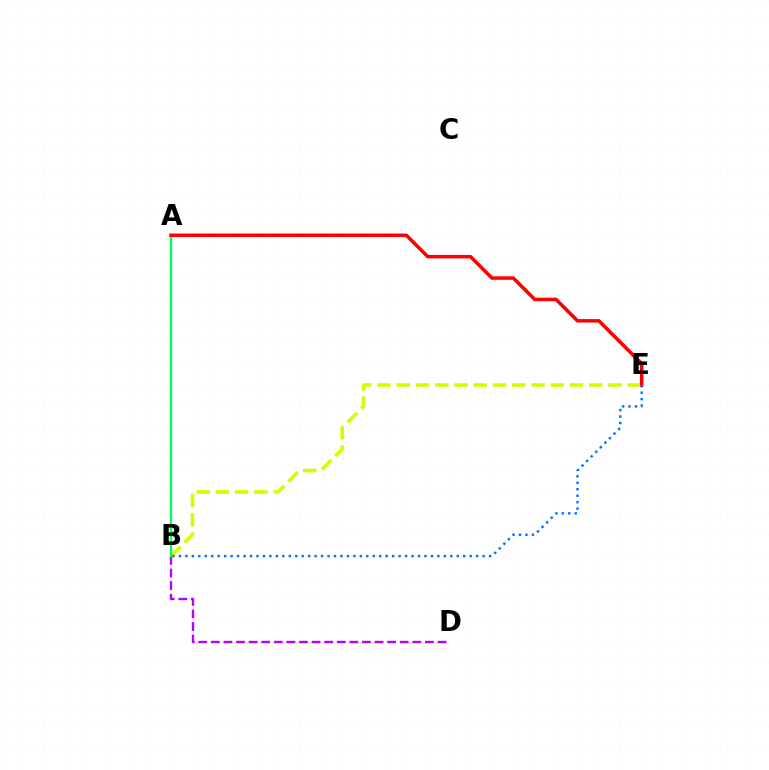{('B', 'D'): [{'color': '#b900ff', 'line_style': 'dashed', 'thickness': 1.71}], ('B', 'E'): [{'color': '#d1ff00', 'line_style': 'dashed', 'thickness': 2.61}, {'color': '#0074ff', 'line_style': 'dotted', 'thickness': 1.76}], ('A', 'B'): [{'color': '#00ff5c', 'line_style': 'solid', 'thickness': 1.69}], ('A', 'E'): [{'color': '#ff0000', 'line_style': 'solid', 'thickness': 2.52}]}